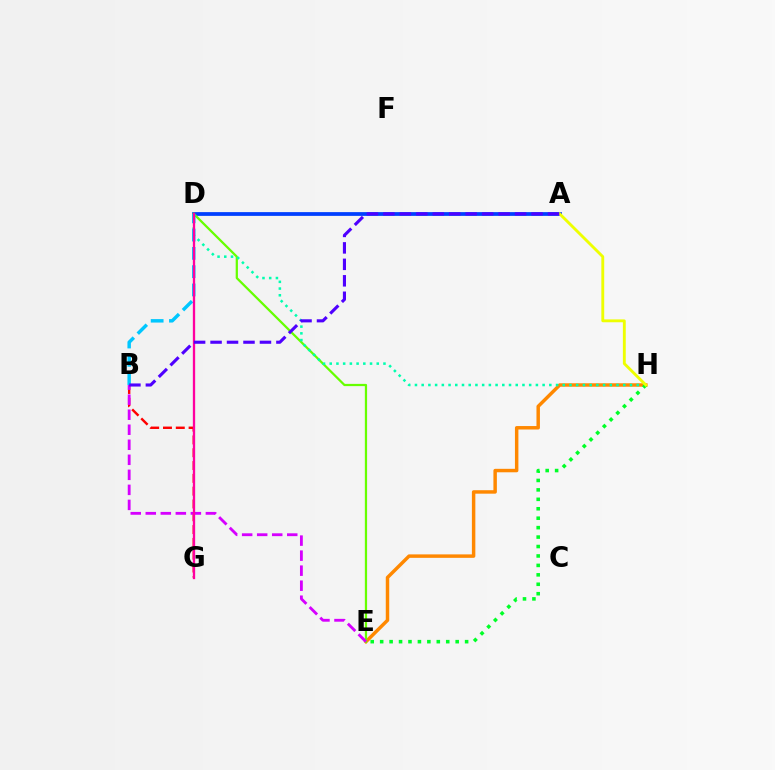{('E', 'H'): [{'color': '#ff8800', 'line_style': 'solid', 'thickness': 2.49}, {'color': '#00ff27', 'line_style': 'dotted', 'thickness': 2.56}], ('B', 'G'): [{'color': '#ff0000', 'line_style': 'dashed', 'thickness': 1.74}], ('A', 'D'): [{'color': '#003fff', 'line_style': 'solid', 'thickness': 2.7}], ('D', 'E'): [{'color': '#66ff00', 'line_style': 'solid', 'thickness': 1.62}], ('D', 'H'): [{'color': '#00ffaf', 'line_style': 'dotted', 'thickness': 1.83}], ('B', 'E'): [{'color': '#d600ff', 'line_style': 'dashed', 'thickness': 2.04}], ('A', 'H'): [{'color': '#eeff00', 'line_style': 'solid', 'thickness': 2.06}], ('B', 'D'): [{'color': '#00c7ff', 'line_style': 'dashed', 'thickness': 2.49}], ('D', 'G'): [{'color': '#ff00a0', 'line_style': 'solid', 'thickness': 1.67}], ('A', 'B'): [{'color': '#4f00ff', 'line_style': 'dashed', 'thickness': 2.24}]}